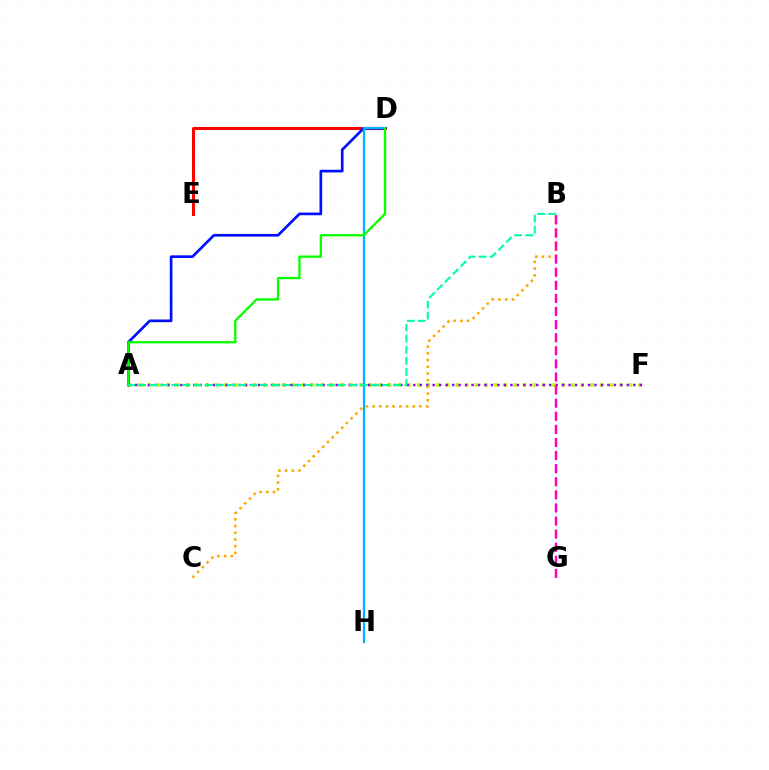{('A', 'F'): [{'color': '#b3ff00', 'line_style': 'dotted', 'thickness': 2.62}, {'color': '#9b00ff', 'line_style': 'dotted', 'thickness': 1.76}], ('D', 'E'): [{'color': '#ff0000', 'line_style': 'solid', 'thickness': 2.18}], ('A', 'D'): [{'color': '#0010ff', 'line_style': 'solid', 'thickness': 1.93}, {'color': '#08ff00', 'line_style': 'solid', 'thickness': 1.67}], ('B', 'C'): [{'color': '#ffa500', 'line_style': 'dotted', 'thickness': 1.82}], ('B', 'G'): [{'color': '#ff00bd', 'line_style': 'dashed', 'thickness': 1.78}], ('D', 'H'): [{'color': '#00b5ff', 'line_style': 'solid', 'thickness': 1.62}], ('A', 'B'): [{'color': '#00ff9d', 'line_style': 'dashed', 'thickness': 1.51}]}